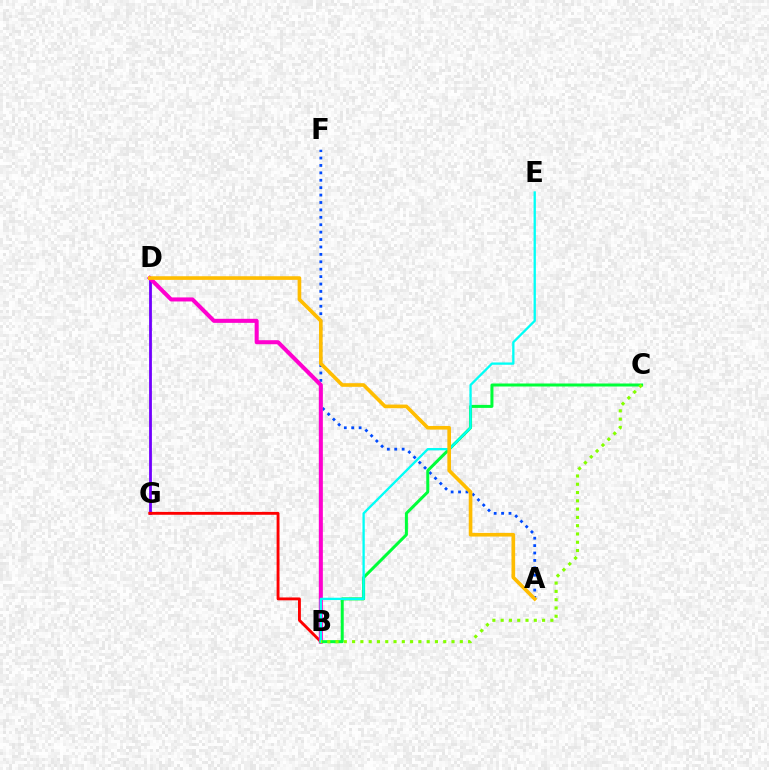{('D', 'G'): [{'color': '#7200ff', 'line_style': 'solid', 'thickness': 2.02}], ('A', 'F'): [{'color': '#004bff', 'line_style': 'dotted', 'thickness': 2.01}], ('B', 'G'): [{'color': '#ff0000', 'line_style': 'solid', 'thickness': 2.07}], ('B', 'D'): [{'color': '#ff00cf', 'line_style': 'solid', 'thickness': 2.91}], ('B', 'C'): [{'color': '#00ff39', 'line_style': 'solid', 'thickness': 2.16}, {'color': '#84ff00', 'line_style': 'dotted', 'thickness': 2.25}], ('B', 'E'): [{'color': '#00fff6', 'line_style': 'solid', 'thickness': 1.67}], ('A', 'D'): [{'color': '#ffbd00', 'line_style': 'solid', 'thickness': 2.62}]}